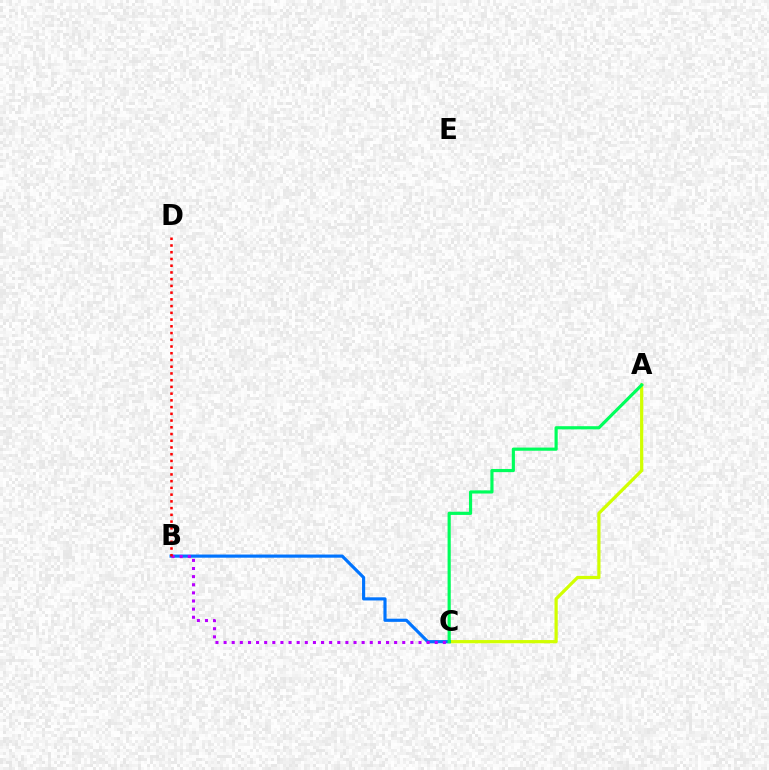{('A', 'C'): [{'color': '#d1ff00', 'line_style': 'solid', 'thickness': 2.31}, {'color': '#00ff5c', 'line_style': 'solid', 'thickness': 2.28}], ('B', 'C'): [{'color': '#0074ff', 'line_style': 'solid', 'thickness': 2.27}, {'color': '#b900ff', 'line_style': 'dotted', 'thickness': 2.21}], ('B', 'D'): [{'color': '#ff0000', 'line_style': 'dotted', 'thickness': 1.83}]}